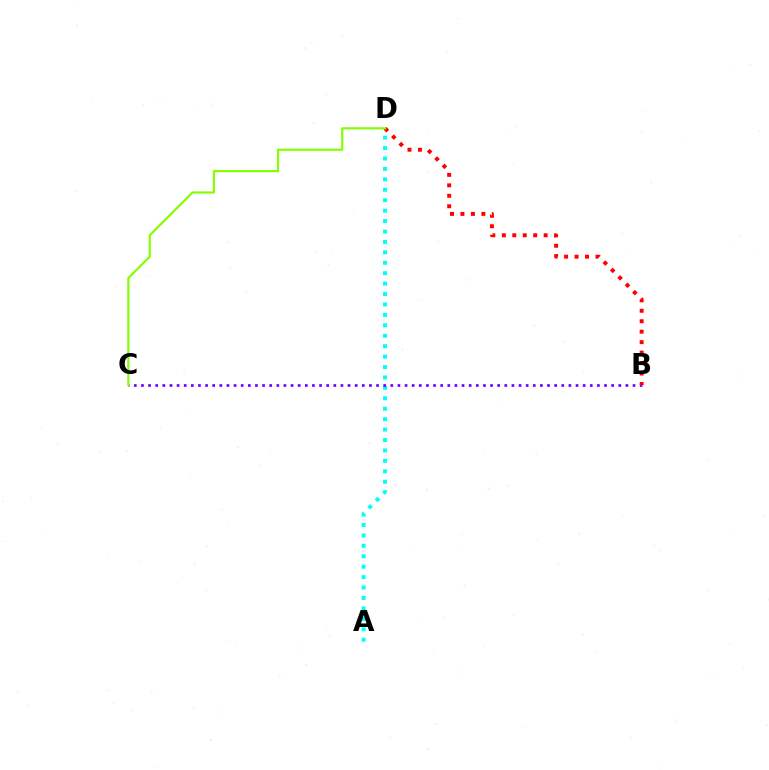{('A', 'D'): [{'color': '#00fff6', 'line_style': 'dotted', 'thickness': 2.83}], ('B', 'C'): [{'color': '#7200ff', 'line_style': 'dotted', 'thickness': 1.94}], ('B', 'D'): [{'color': '#ff0000', 'line_style': 'dotted', 'thickness': 2.84}], ('C', 'D'): [{'color': '#84ff00', 'line_style': 'solid', 'thickness': 1.57}]}